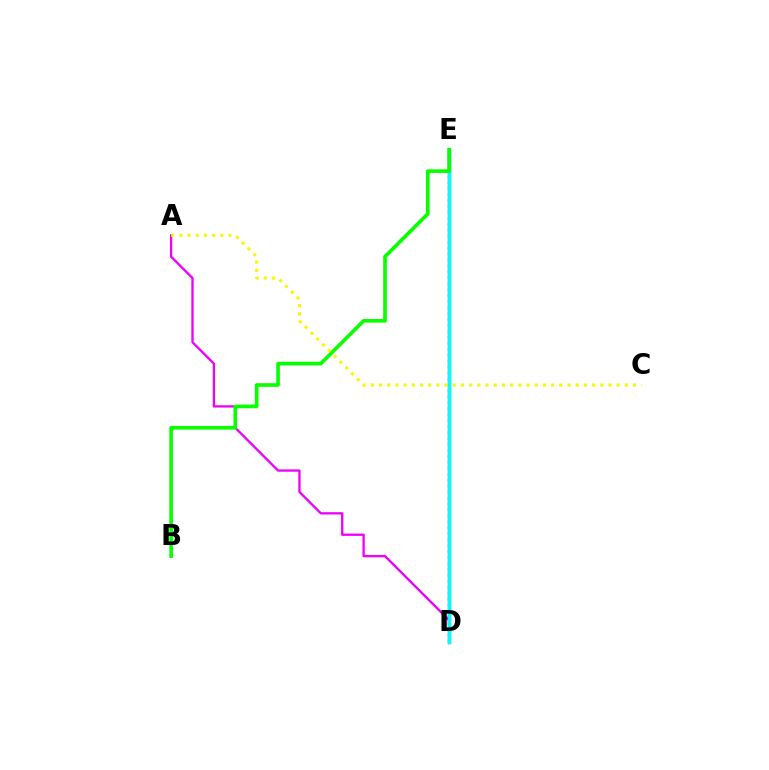{('A', 'D'): [{'color': '#ee00ff', 'line_style': 'solid', 'thickness': 1.67}], ('D', 'E'): [{'color': '#0010ff', 'line_style': 'solid', 'thickness': 2.38}, {'color': '#ff0000', 'line_style': 'dotted', 'thickness': 1.62}, {'color': '#00fff6', 'line_style': 'solid', 'thickness': 2.3}], ('B', 'E'): [{'color': '#08ff00', 'line_style': 'solid', 'thickness': 2.62}], ('A', 'C'): [{'color': '#fcf500', 'line_style': 'dotted', 'thickness': 2.23}]}